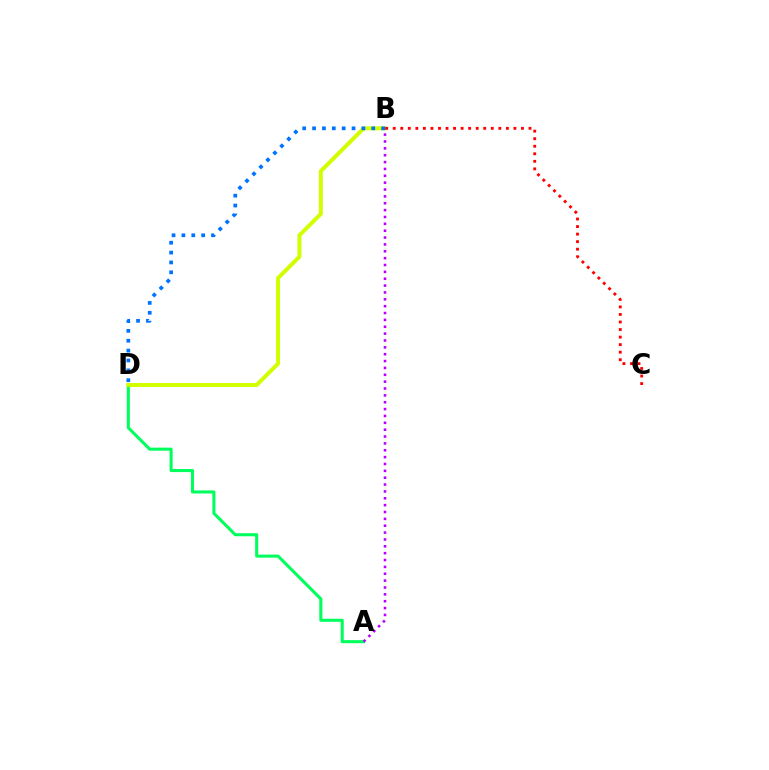{('A', 'D'): [{'color': '#00ff5c', 'line_style': 'solid', 'thickness': 2.2}], ('B', 'D'): [{'color': '#d1ff00', 'line_style': 'solid', 'thickness': 2.87}, {'color': '#0074ff', 'line_style': 'dotted', 'thickness': 2.68}], ('A', 'B'): [{'color': '#b900ff', 'line_style': 'dotted', 'thickness': 1.86}], ('B', 'C'): [{'color': '#ff0000', 'line_style': 'dotted', 'thickness': 2.05}]}